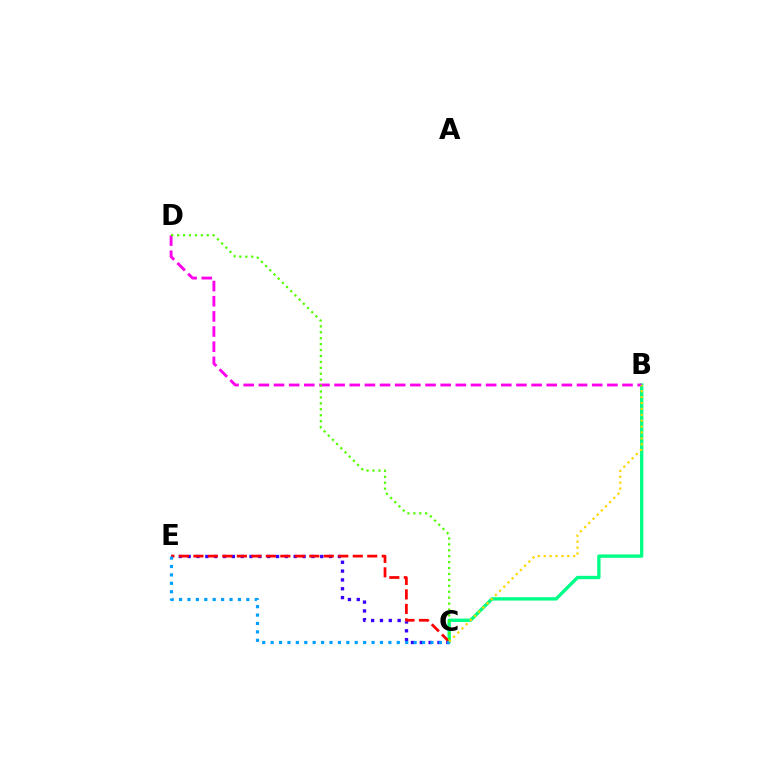{('C', 'E'): [{'color': '#3700ff', 'line_style': 'dotted', 'thickness': 2.4}, {'color': '#ff0000', 'line_style': 'dashed', 'thickness': 1.97}, {'color': '#009eff', 'line_style': 'dotted', 'thickness': 2.29}], ('B', 'C'): [{'color': '#00ff86', 'line_style': 'solid', 'thickness': 2.42}, {'color': '#ffd500', 'line_style': 'dotted', 'thickness': 1.6}], ('B', 'D'): [{'color': '#ff00ed', 'line_style': 'dashed', 'thickness': 2.06}], ('C', 'D'): [{'color': '#4fff00', 'line_style': 'dotted', 'thickness': 1.61}]}